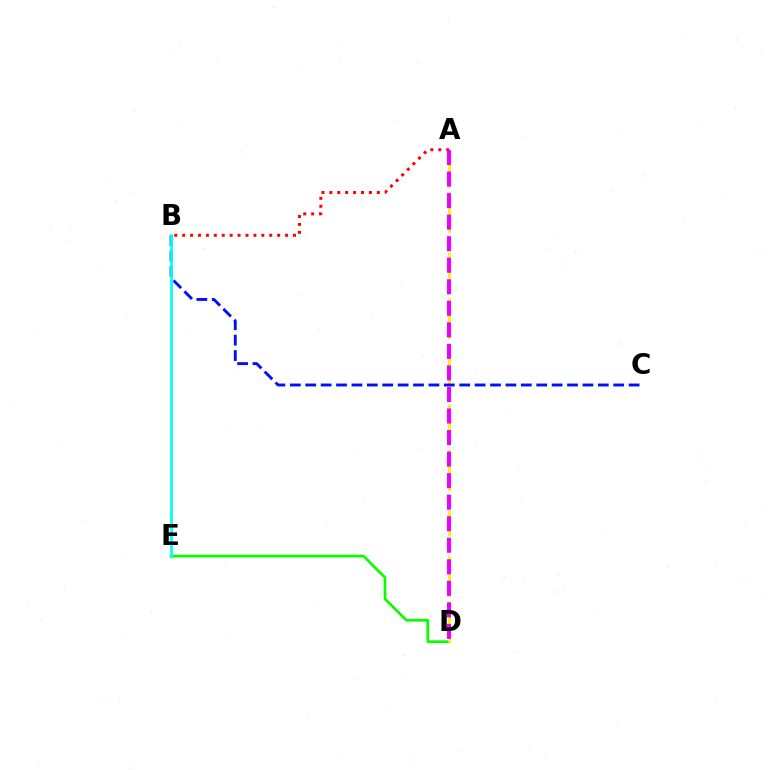{('D', 'E'): [{'color': '#08ff00', 'line_style': 'solid', 'thickness': 1.94}], ('A', 'D'): [{'color': '#fcf500', 'line_style': 'dashed', 'thickness': 2.06}, {'color': '#ee00ff', 'line_style': 'dashed', 'thickness': 2.93}], ('A', 'B'): [{'color': '#ff0000', 'line_style': 'dotted', 'thickness': 2.15}], ('B', 'C'): [{'color': '#0010ff', 'line_style': 'dashed', 'thickness': 2.09}], ('B', 'E'): [{'color': '#00fff6', 'line_style': 'solid', 'thickness': 1.99}]}